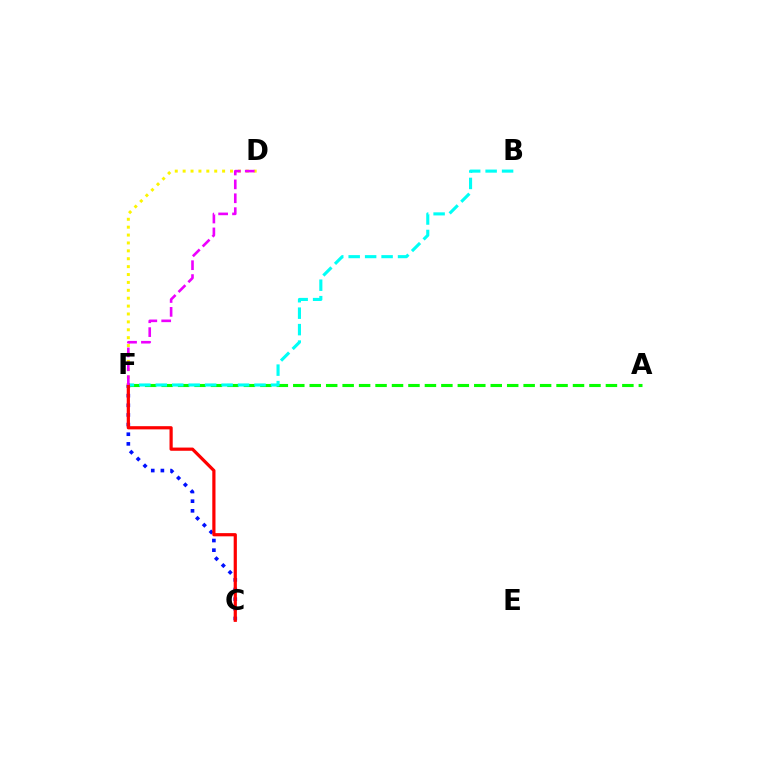{('C', 'F'): [{'color': '#0010ff', 'line_style': 'dotted', 'thickness': 2.62}, {'color': '#ff0000', 'line_style': 'solid', 'thickness': 2.31}], ('D', 'F'): [{'color': '#fcf500', 'line_style': 'dotted', 'thickness': 2.14}, {'color': '#ee00ff', 'line_style': 'dashed', 'thickness': 1.89}], ('A', 'F'): [{'color': '#08ff00', 'line_style': 'dashed', 'thickness': 2.24}], ('B', 'F'): [{'color': '#00fff6', 'line_style': 'dashed', 'thickness': 2.24}]}